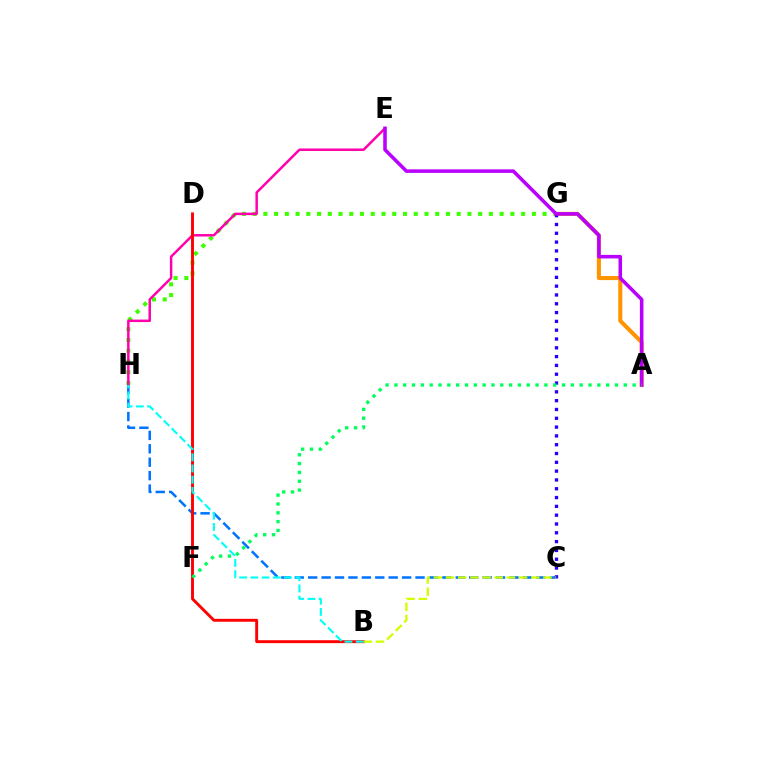{('C', 'H'): [{'color': '#0074ff', 'line_style': 'dashed', 'thickness': 1.82}], ('G', 'H'): [{'color': '#3dff00', 'line_style': 'dotted', 'thickness': 2.92}], ('A', 'G'): [{'color': '#ff9400', 'line_style': 'solid', 'thickness': 2.93}], ('C', 'G'): [{'color': '#2500ff', 'line_style': 'dotted', 'thickness': 2.39}], ('E', 'H'): [{'color': '#ff00ac', 'line_style': 'solid', 'thickness': 1.79}], ('B', 'D'): [{'color': '#ff0000', 'line_style': 'solid', 'thickness': 2.09}], ('A', 'E'): [{'color': '#b900ff', 'line_style': 'solid', 'thickness': 2.55}], ('B', 'H'): [{'color': '#00fff6', 'line_style': 'dashed', 'thickness': 1.52}], ('B', 'C'): [{'color': '#d1ff00', 'line_style': 'dashed', 'thickness': 1.65}], ('A', 'F'): [{'color': '#00ff5c', 'line_style': 'dotted', 'thickness': 2.4}]}